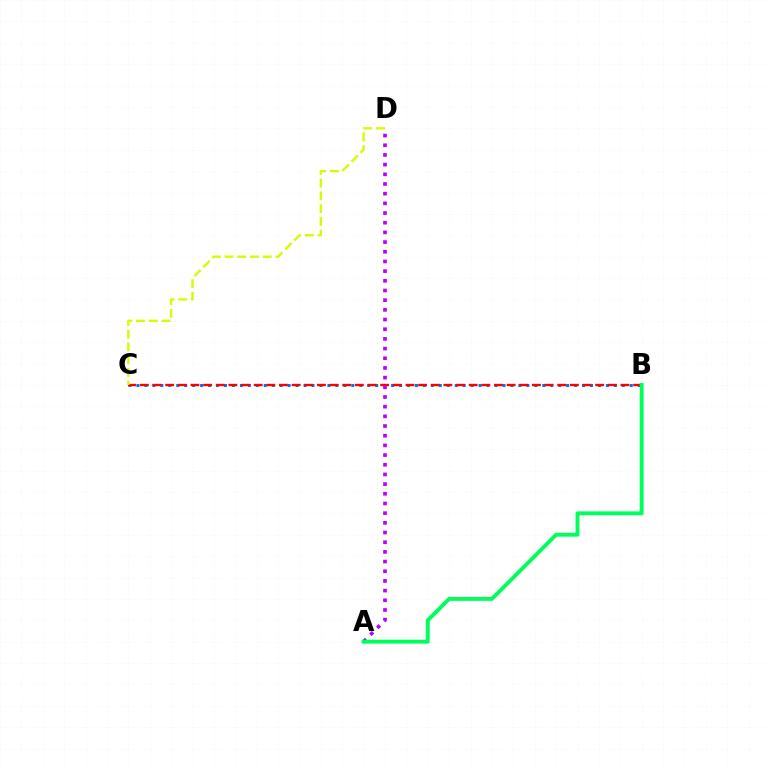{('B', 'C'): [{'color': '#0074ff', 'line_style': 'dotted', 'thickness': 2.16}, {'color': '#ff0000', 'line_style': 'dashed', 'thickness': 1.72}], ('A', 'D'): [{'color': '#b900ff', 'line_style': 'dotted', 'thickness': 2.63}], ('C', 'D'): [{'color': '#d1ff00', 'line_style': 'dashed', 'thickness': 1.73}], ('A', 'B'): [{'color': '#00ff5c', 'line_style': 'solid', 'thickness': 2.81}]}